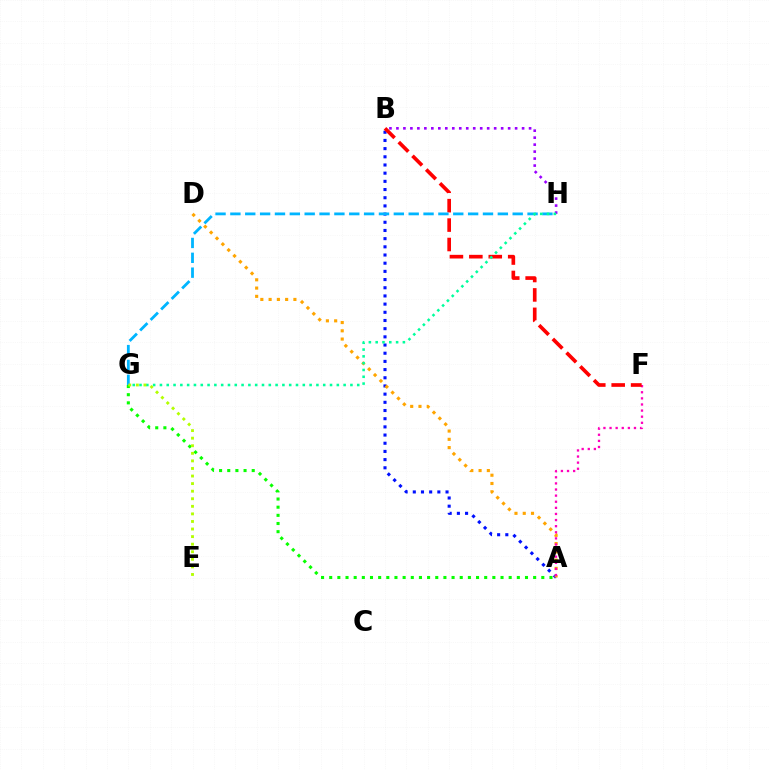{('A', 'G'): [{'color': '#08ff00', 'line_style': 'dotted', 'thickness': 2.22}], ('A', 'B'): [{'color': '#0010ff', 'line_style': 'dotted', 'thickness': 2.22}], ('A', 'D'): [{'color': '#ffa500', 'line_style': 'dotted', 'thickness': 2.25}], ('A', 'F'): [{'color': '#ff00bd', 'line_style': 'dotted', 'thickness': 1.66}], ('B', 'H'): [{'color': '#9b00ff', 'line_style': 'dotted', 'thickness': 1.9}], ('B', 'F'): [{'color': '#ff0000', 'line_style': 'dashed', 'thickness': 2.64}], ('G', 'H'): [{'color': '#00b5ff', 'line_style': 'dashed', 'thickness': 2.02}, {'color': '#00ff9d', 'line_style': 'dotted', 'thickness': 1.85}], ('E', 'G'): [{'color': '#b3ff00', 'line_style': 'dotted', 'thickness': 2.06}]}